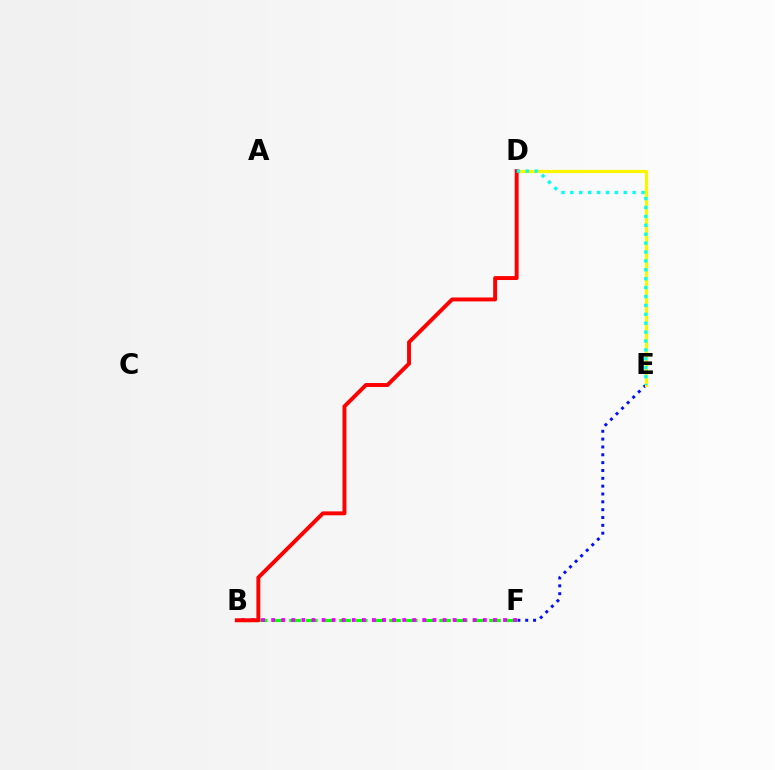{('E', 'F'): [{'color': '#0010ff', 'line_style': 'dotted', 'thickness': 2.13}], ('B', 'F'): [{'color': '#08ff00', 'line_style': 'dashed', 'thickness': 2.26}, {'color': '#ee00ff', 'line_style': 'dotted', 'thickness': 2.74}], ('D', 'E'): [{'color': '#fcf500', 'line_style': 'solid', 'thickness': 2.28}, {'color': '#00fff6', 'line_style': 'dotted', 'thickness': 2.42}], ('B', 'D'): [{'color': '#ff0000', 'line_style': 'solid', 'thickness': 2.82}]}